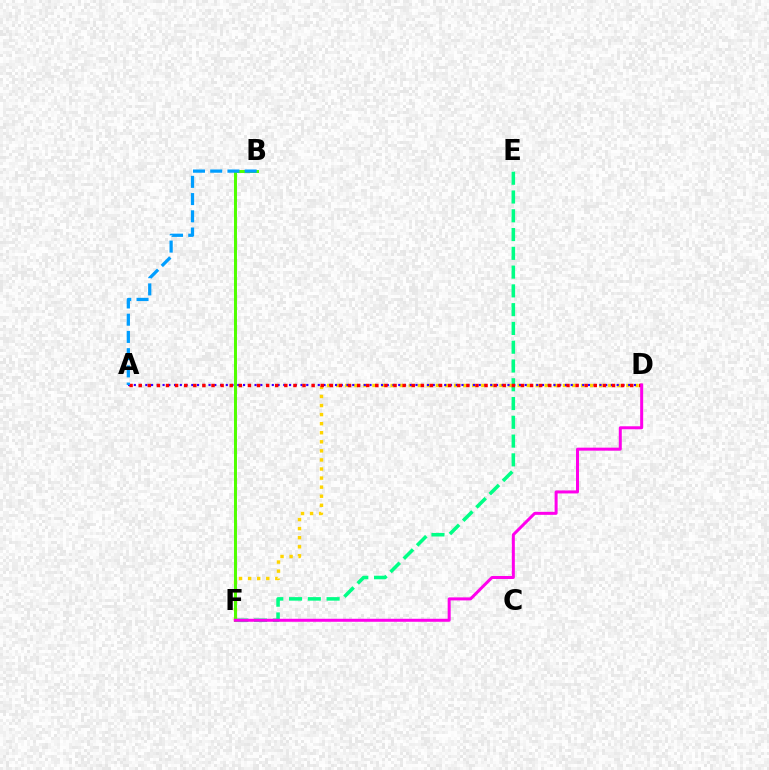{('E', 'F'): [{'color': '#00ff86', 'line_style': 'dashed', 'thickness': 2.55}], ('D', 'F'): [{'color': '#ffd500', 'line_style': 'dotted', 'thickness': 2.46}, {'color': '#ff00ed', 'line_style': 'solid', 'thickness': 2.16}], ('B', 'F'): [{'color': '#4fff00', 'line_style': 'solid', 'thickness': 2.14}], ('A', 'D'): [{'color': '#3700ff', 'line_style': 'dotted', 'thickness': 1.56}, {'color': '#ff0000', 'line_style': 'dotted', 'thickness': 2.47}], ('A', 'B'): [{'color': '#009eff', 'line_style': 'dashed', 'thickness': 2.34}]}